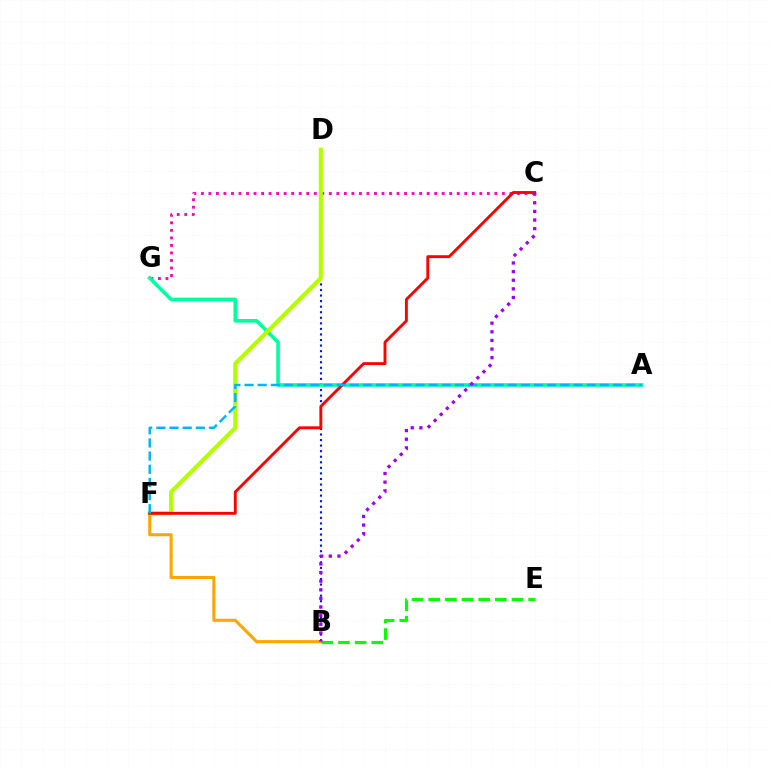{('B', 'D'): [{'color': '#0010ff', 'line_style': 'dotted', 'thickness': 1.51}], ('C', 'G'): [{'color': '#ff00bd', 'line_style': 'dotted', 'thickness': 2.04}], ('B', 'F'): [{'color': '#ffa500', 'line_style': 'solid', 'thickness': 2.21}], ('B', 'E'): [{'color': '#08ff00', 'line_style': 'dashed', 'thickness': 2.26}], ('A', 'G'): [{'color': '#00ff9d', 'line_style': 'solid', 'thickness': 2.59}], ('D', 'F'): [{'color': '#b3ff00', 'line_style': 'solid', 'thickness': 2.97}], ('C', 'F'): [{'color': '#ff0000', 'line_style': 'solid', 'thickness': 2.08}], ('A', 'F'): [{'color': '#00b5ff', 'line_style': 'dashed', 'thickness': 1.79}], ('B', 'C'): [{'color': '#9b00ff', 'line_style': 'dotted', 'thickness': 2.35}]}